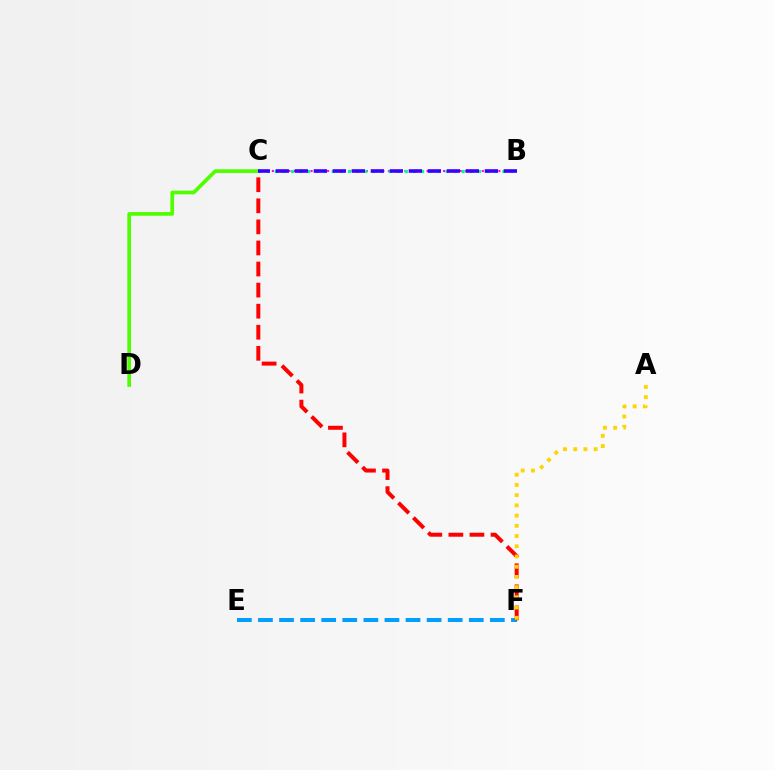{('B', 'C'): [{'color': '#ff00ed', 'line_style': 'dotted', 'thickness': 1.5}, {'color': '#00ff86', 'line_style': 'dotted', 'thickness': 2.21}, {'color': '#3700ff', 'line_style': 'dashed', 'thickness': 2.58}], ('E', 'F'): [{'color': '#009eff', 'line_style': 'dashed', 'thickness': 2.86}], ('C', 'F'): [{'color': '#ff0000', 'line_style': 'dashed', 'thickness': 2.86}], ('C', 'D'): [{'color': '#4fff00', 'line_style': 'solid', 'thickness': 2.66}], ('A', 'F'): [{'color': '#ffd500', 'line_style': 'dotted', 'thickness': 2.78}]}